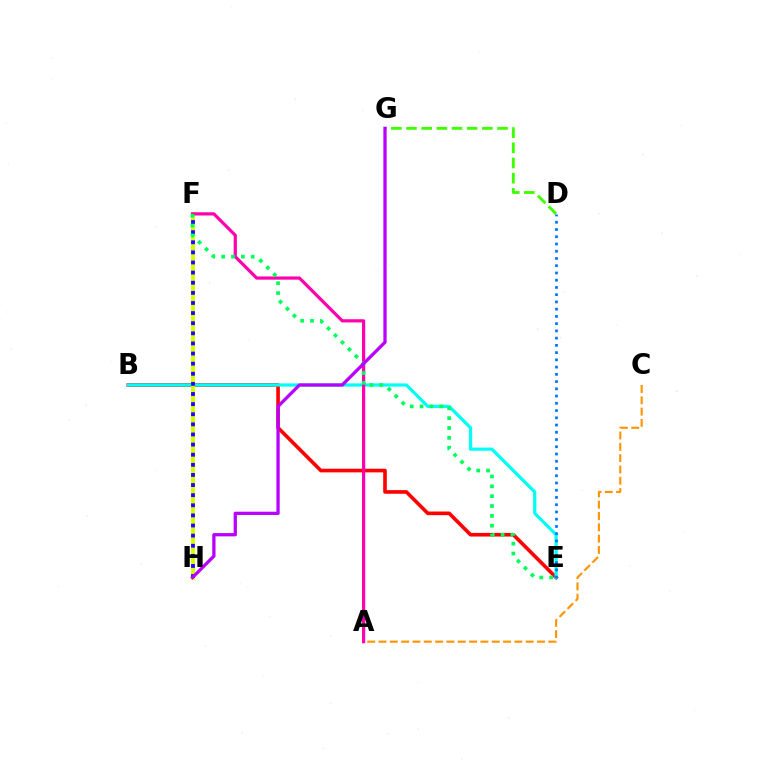{('B', 'E'): [{'color': '#ff0000', 'line_style': 'solid', 'thickness': 2.61}, {'color': '#00fff6', 'line_style': 'solid', 'thickness': 2.3}], ('F', 'H'): [{'color': '#d1ff00', 'line_style': 'solid', 'thickness': 2.78}, {'color': '#2500ff', 'line_style': 'dotted', 'thickness': 2.75}], ('D', 'G'): [{'color': '#3dff00', 'line_style': 'dashed', 'thickness': 2.06}], ('A', 'C'): [{'color': '#ff9400', 'line_style': 'dashed', 'thickness': 1.54}], ('D', 'E'): [{'color': '#0074ff', 'line_style': 'dotted', 'thickness': 1.97}], ('A', 'F'): [{'color': '#ff00ac', 'line_style': 'solid', 'thickness': 2.31}], ('E', 'F'): [{'color': '#00ff5c', 'line_style': 'dotted', 'thickness': 2.67}], ('G', 'H'): [{'color': '#b900ff', 'line_style': 'solid', 'thickness': 2.36}]}